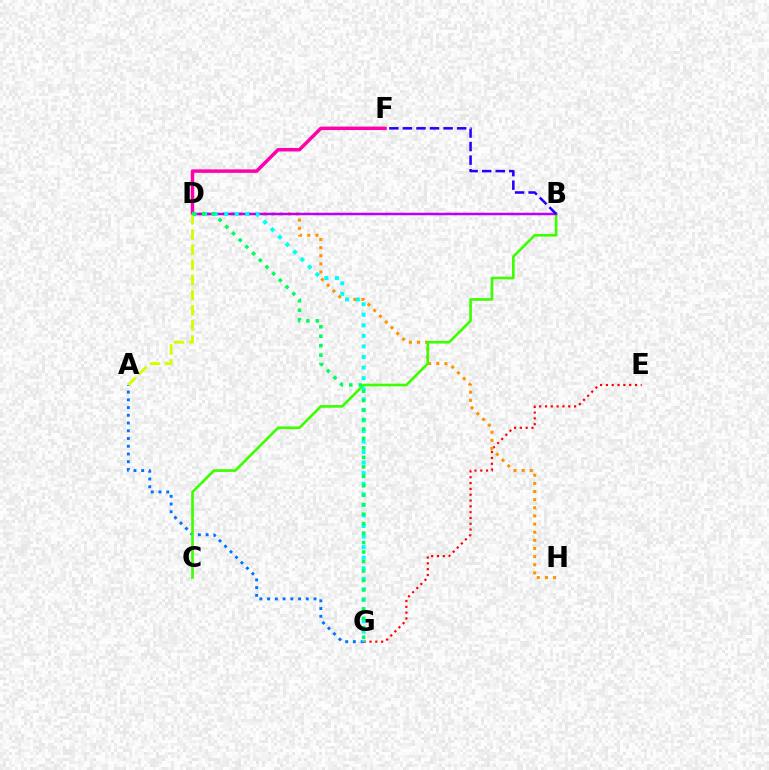{('D', 'F'): [{'color': '#ff00ac', 'line_style': 'solid', 'thickness': 2.5}], ('A', 'G'): [{'color': '#0074ff', 'line_style': 'dotted', 'thickness': 2.1}], ('E', 'G'): [{'color': '#ff0000', 'line_style': 'dotted', 'thickness': 1.58}], ('D', 'H'): [{'color': '#ff9400', 'line_style': 'dotted', 'thickness': 2.21}], ('B', 'C'): [{'color': '#3dff00', 'line_style': 'solid', 'thickness': 1.92}], ('B', 'D'): [{'color': '#b900ff', 'line_style': 'solid', 'thickness': 1.8}], ('A', 'D'): [{'color': '#d1ff00', 'line_style': 'dashed', 'thickness': 2.06}], ('D', 'G'): [{'color': '#00fff6', 'line_style': 'dotted', 'thickness': 2.87}, {'color': '#00ff5c', 'line_style': 'dotted', 'thickness': 2.57}], ('B', 'F'): [{'color': '#2500ff', 'line_style': 'dashed', 'thickness': 1.84}]}